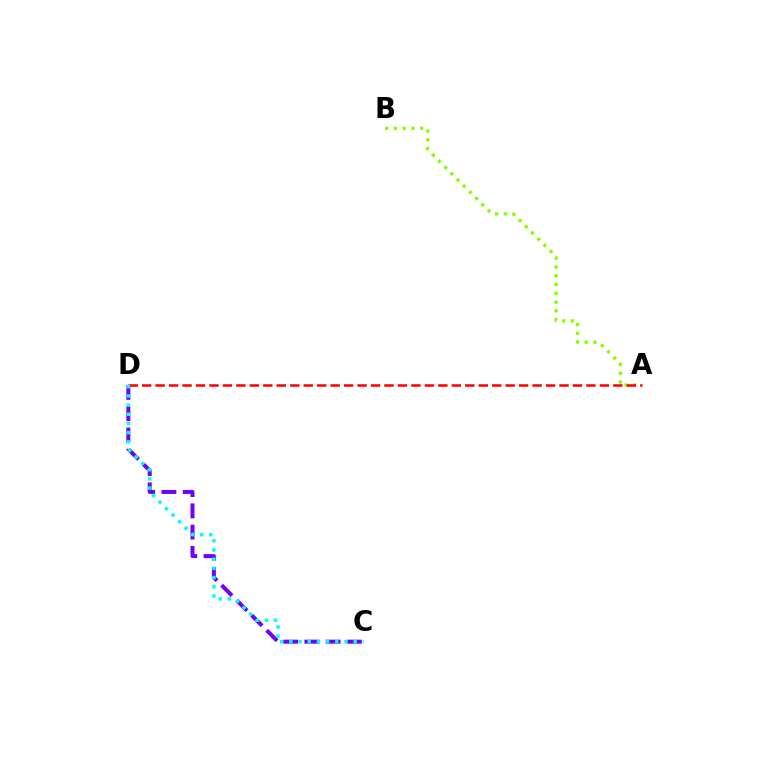{('C', 'D'): [{'color': '#7200ff', 'line_style': 'dashed', 'thickness': 2.89}, {'color': '#00fff6', 'line_style': 'dotted', 'thickness': 2.5}], ('A', 'B'): [{'color': '#84ff00', 'line_style': 'dotted', 'thickness': 2.38}], ('A', 'D'): [{'color': '#ff0000', 'line_style': 'dashed', 'thickness': 1.83}]}